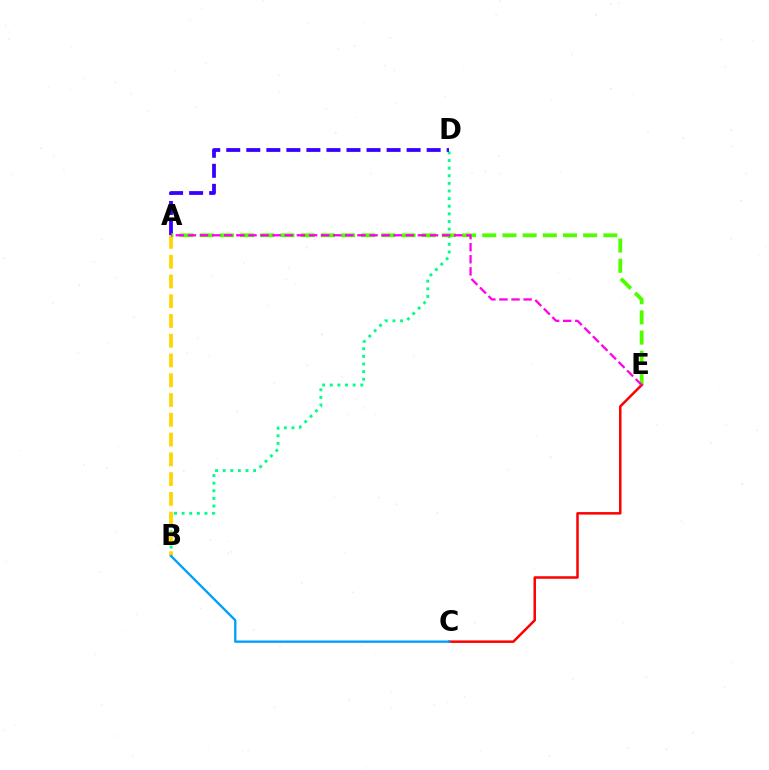{('B', 'D'): [{'color': '#00ff86', 'line_style': 'dotted', 'thickness': 2.07}], ('A', 'D'): [{'color': '#3700ff', 'line_style': 'dashed', 'thickness': 2.72}], ('A', 'B'): [{'color': '#ffd500', 'line_style': 'dashed', 'thickness': 2.69}], ('A', 'E'): [{'color': '#4fff00', 'line_style': 'dashed', 'thickness': 2.74}, {'color': '#ff00ed', 'line_style': 'dashed', 'thickness': 1.64}], ('C', 'E'): [{'color': '#ff0000', 'line_style': 'solid', 'thickness': 1.8}], ('B', 'C'): [{'color': '#009eff', 'line_style': 'solid', 'thickness': 1.68}]}